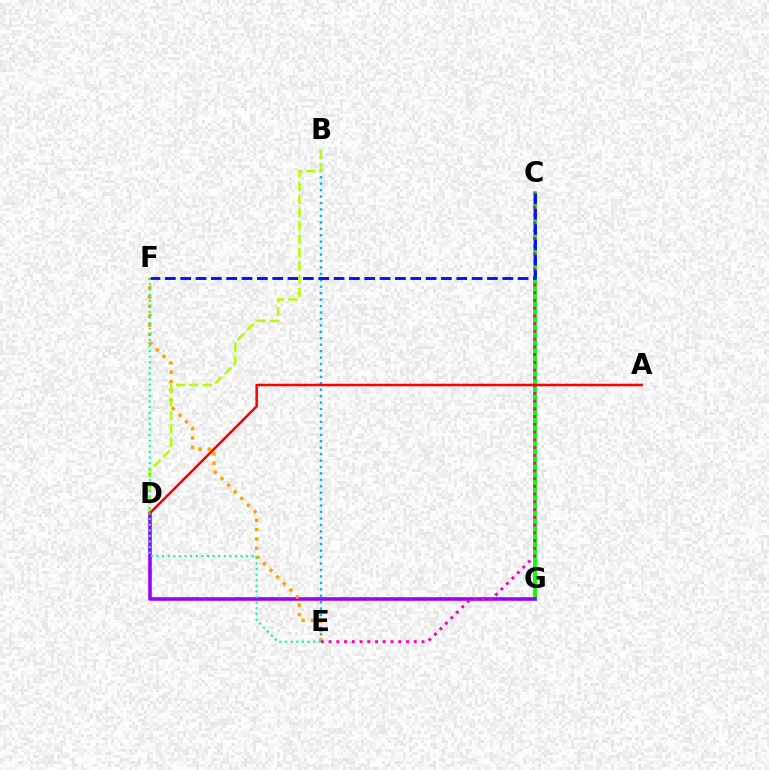{('B', 'E'): [{'color': '#00b5ff', 'line_style': 'dotted', 'thickness': 1.75}], ('C', 'G'): [{'color': '#08ff00', 'line_style': 'solid', 'thickness': 2.77}], ('D', 'G'): [{'color': '#9b00ff', 'line_style': 'solid', 'thickness': 2.58}], ('E', 'F'): [{'color': '#ffa500', 'line_style': 'dotted', 'thickness': 2.54}, {'color': '#00ff9d', 'line_style': 'dotted', 'thickness': 1.52}], ('C', 'E'): [{'color': '#ff00bd', 'line_style': 'dotted', 'thickness': 2.1}], ('C', 'F'): [{'color': '#0010ff', 'line_style': 'dashed', 'thickness': 2.08}], ('B', 'D'): [{'color': '#b3ff00', 'line_style': 'dashed', 'thickness': 1.81}], ('A', 'D'): [{'color': '#ff0000', 'line_style': 'solid', 'thickness': 1.83}]}